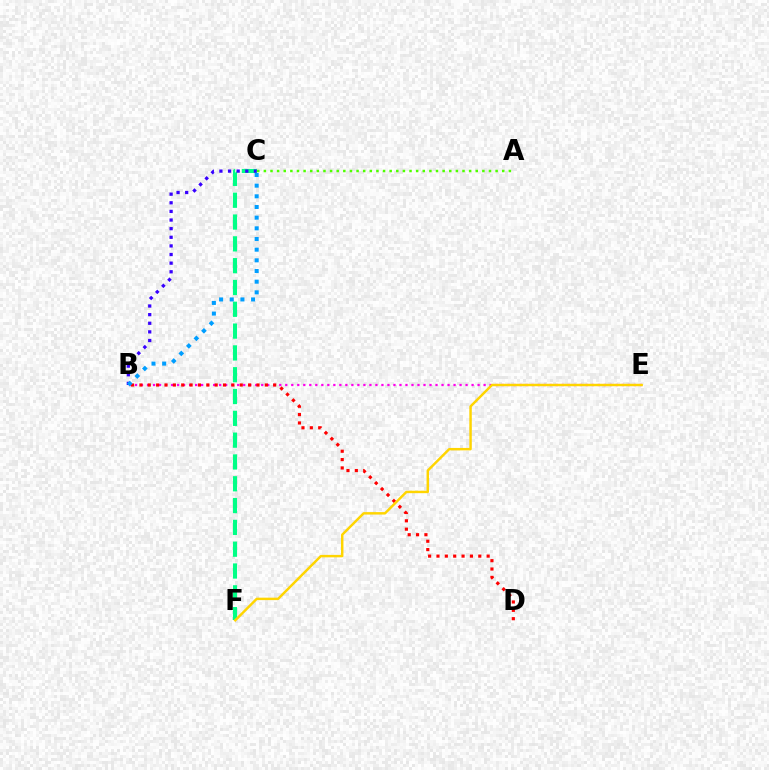{('C', 'F'): [{'color': '#00ff86', 'line_style': 'dashed', 'thickness': 2.96}], ('B', 'E'): [{'color': '#ff00ed', 'line_style': 'dotted', 'thickness': 1.63}], ('A', 'C'): [{'color': '#4fff00', 'line_style': 'dotted', 'thickness': 1.8}], ('B', 'D'): [{'color': '#ff0000', 'line_style': 'dotted', 'thickness': 2.27}], ('B', 'C'): [{'color': '#3700ff', 'line_style': 'dotted', 'thickness': 2.34}, {'color': '#009eff', 'line_style': 'dotted', 'thickness': 2.9}], ('E', 'F'): [{'color': '#ffd500', 'line_style': 'solid', 'thickness': 1.76}]}